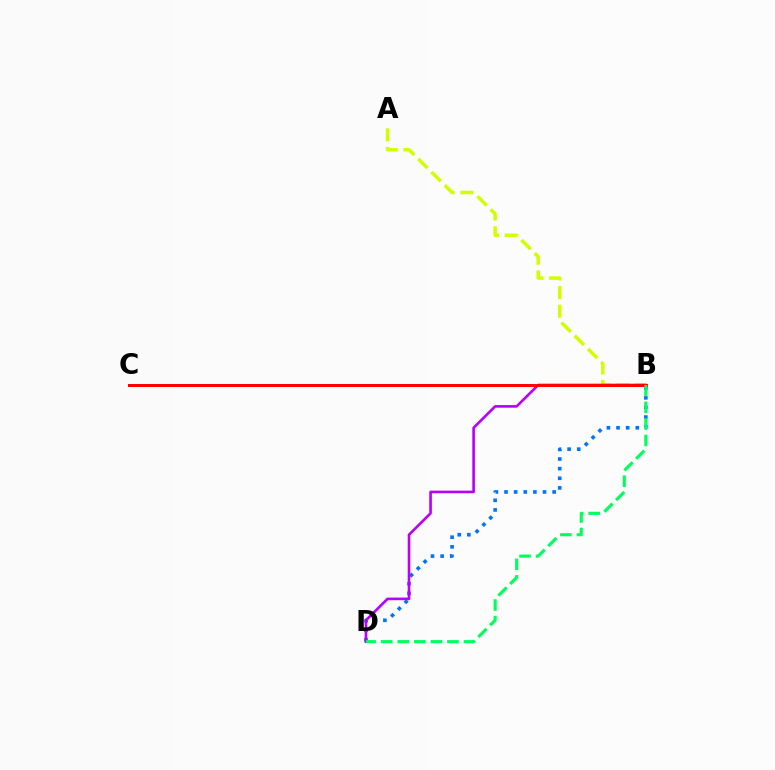{('A', 'B'): [{'color': '#d1ff00', 'line_style': 'dashed', 'thickness': 2.53}], ('B', 'D'): [{'color': '#0074ff', 'line_style': 'dotted', 'thickness': 2.62}, {'color': '#b900ff', 'line_style': 'solid', 'thickness': 1.9}, {'color': '#00ff5c', 'line_style': 'dashed', 'thickness': 2.25}], ('B', 'C'): [{'color': '#ff0000', 'line_style': 'solid', 'thickness': 2.15}]}